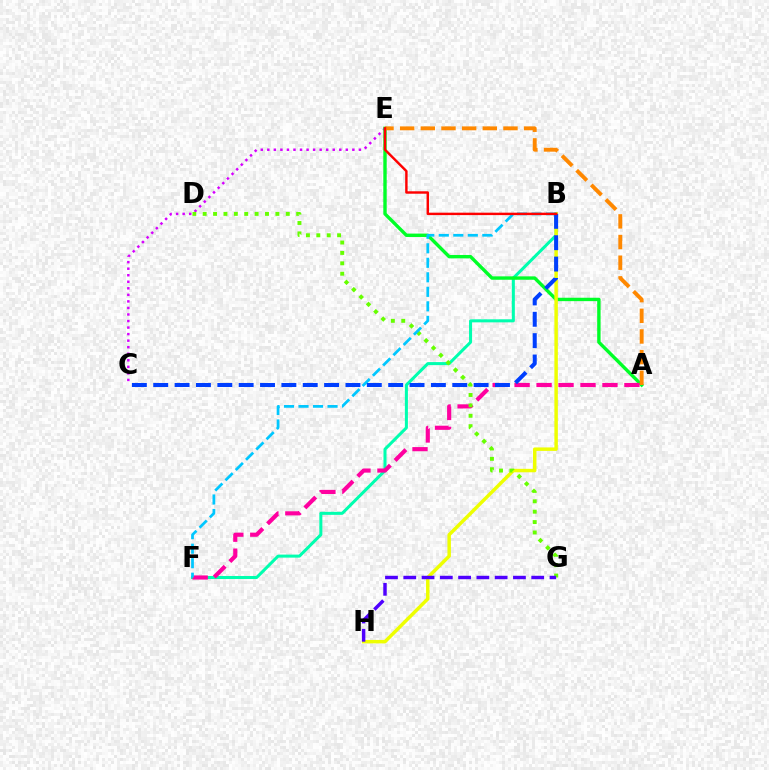{('B', 'F'): [{'color': '#00ffaf', 'line_style': 'solid', 'thickness': 2.18}, {'color': '#00c7ff', 'line_style': 'dashed', 'thickness': 1.97}], ('C', 'E'): [{'color': '#d600ff', 'line_style': 'dotted', 'thickness': 1.78}], ('A', 'E'): [{'color': '#00ff27', 'line_style': 'solid', 'thickness': 2.44}, {'color': '#ff8800', 'line_style': 'dashed', 'thickness': 2.81}], ('B', 'H'): [{'color': '#eeff00', 'line_style': 'solid', 'thickness': 2.5}], ('A', 'F'): [{'color': '#ff00a0', 'line_style': 'dashed', 'thickness': 2.98}], ('D', 'G'): [{'color': '#66ff00', 'line_style': 'dotted', 'thickness': 2.82}], ('B', 'C'): [{'color': '#003fff', 'line_style': 'dashed', 'thickness': 2.9}], ('B', 'E'): [{'color': '#ff0000', 'line_style': 'solid', 'thickness': 1.75}], ('G', 'H'): [{'color': '#4f00ff', 'line_style': 'dashed', 'thickness': 2.48}]}